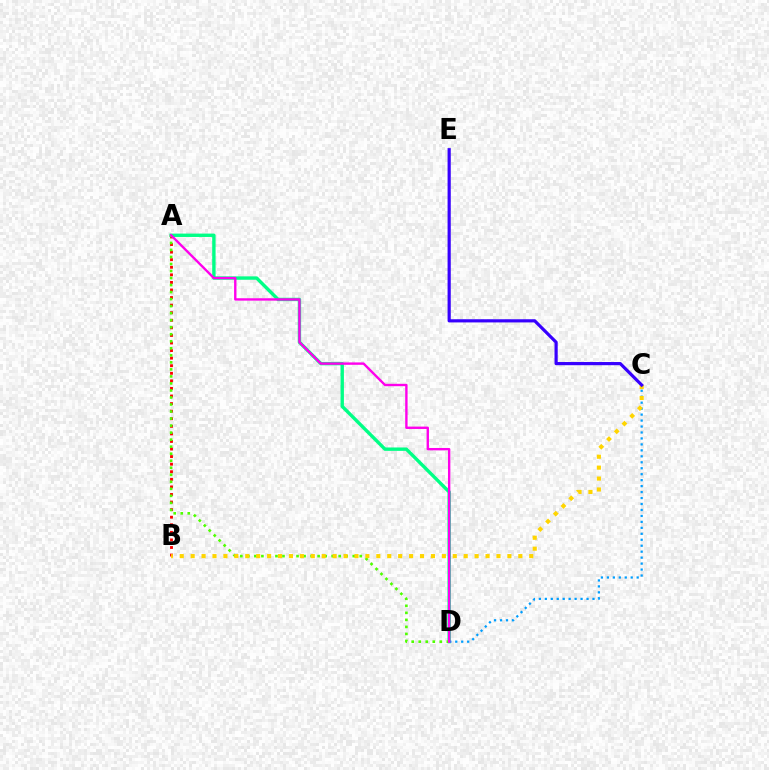{('A', 'D'): [{'color': '#00ff86', 'line_style': 'solid', 'thickness': 2.44}, {'color': '#4fff00', 'line_style': 'dotted', 'thickness': 1.91}, {'color': '#ff00ed', 'line_style': 'solid', 'thickness': 1.72}], ('A', 'B'): [{'color': '#ff0000', 'line_style': 'dotted', 'thickness': 2.06}], ('C', 'D'): [{'color': '#009eff', 'line_style': 'dotted', 'thickness': 1.62}], ('B', 'C'): [{'color': '#ffd500', 'line_style': 'dotted', 'thickness': 2.97}], ('C', 'E'): [{'color': '#3700ff', 'line_style': 'solid', 'thickness': 2.29}]}